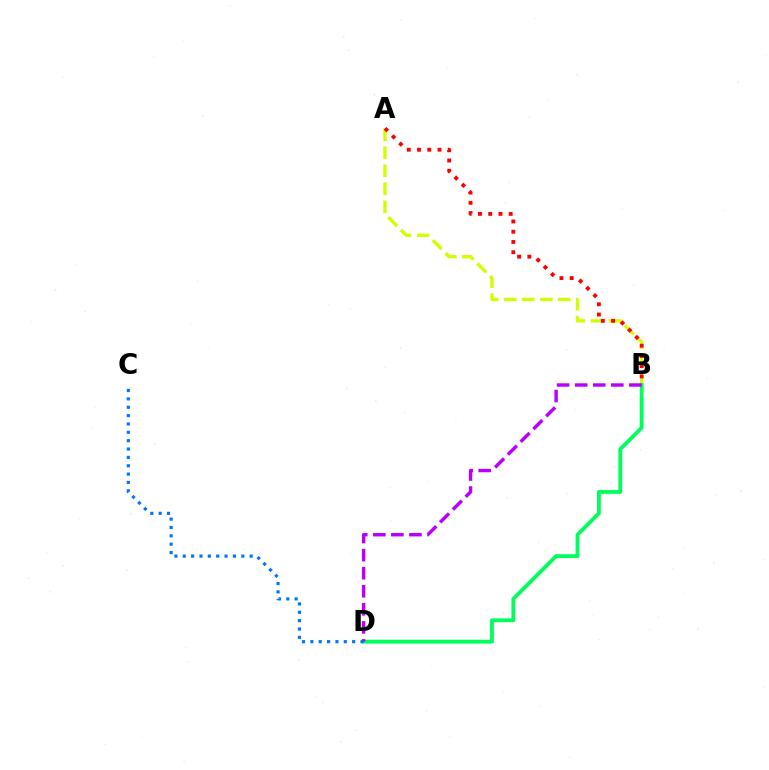{('A', 'B'): [{'color': '#d1ff00', 'line_style': 'dashed', 'thickness': 2.45}, {'color': '#ff0000', 'line_style': 'dotted', 'thickness': 2.78}], ('B', 'D'): [{'color': '#00ff5c', 'line_style': 'solid', 'thickness': 2.76}, {'color': '#b900ff', 'line_style': 'dashed', 'thickness': 2.45}], ('C', 'D'): [{'color': '#0074ff', 'line_style': 'dotted', 'thickness': 2.27}]}